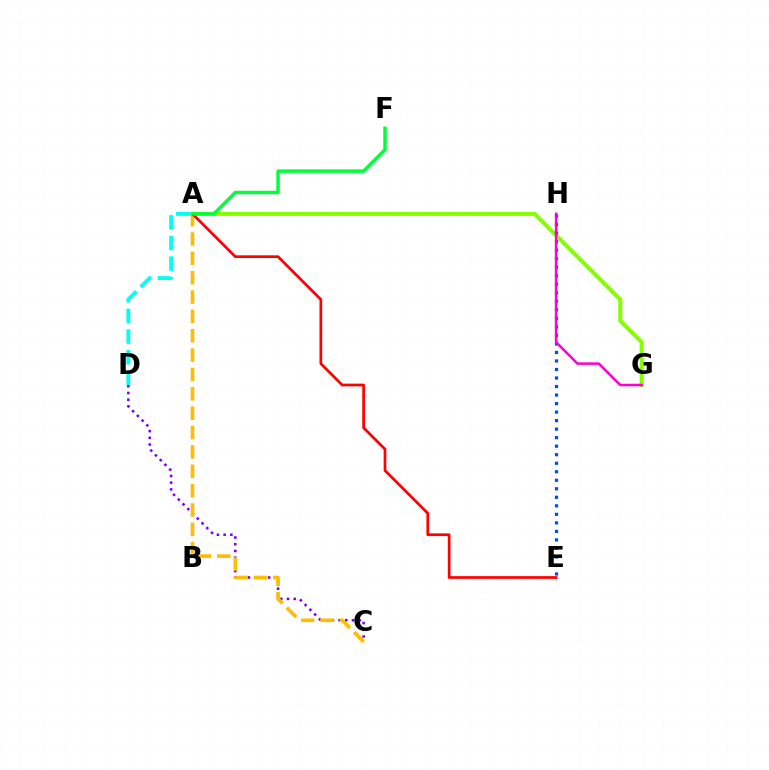{('C', 'D'): [{'color': '#7200ff', 'line_style': 'dotted', 'thickness': 1.82}], ('A', 'G'): [{'color': '#84ff00', 'line_style': 'solid', 'thickness': 2.91}], ('A', 'C'): [{'color': '#ffbd00', 'line_style': 'dashed', 'thickness': 2.63}], ('E', 'H'): [{'color': '#004bff', 'line_style': 'dotted', 'thickness': 2.32}], ('A', 'E'): [{'color': '#ff0000', 'line_style': 'solid', 'thickness': 1.96}], ('A', 'D'): [{'color': '#00fff6', 'line_style': 'dashed', 'thickness': 2.8}], ('A', 'F'): [{'color': '#00ff39', 'line_style': 'solid', 'thickness': 2.49}], ('G', 'H'): [{'color': '#ff00cf', 'line_style': 'solid', 'thickness': 1.82}]}